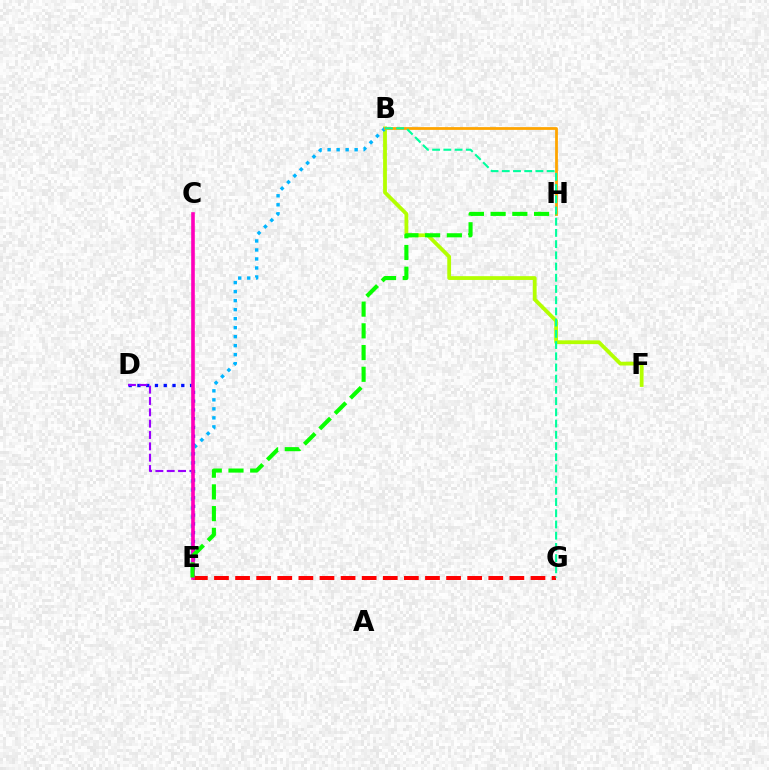{('D', 'E'): [{'color': '#0010ff', 'line_style': 'dotted', 'thickness': 2.38}, {'color': '#9b00ff', 'line_style': 'dashed', 'thickness': 1.54}], ('E', 'G'): [{'color': '#ff0000', 'line_style': 'dashed', 'thickness': 2.87}], ('B', 'F'): [{'color': '#b3ff00', 'line_style': 'solid', 'thickness': 2.73}], ('B', 'E'): [{'color': '#00b5ff', 'line_style': 'dotted', 'thickness': 2.45}], ('B', 'H'): [{'color': '#ffa500', 'line_style': 'solid', 'thickness': 2.0}], ('C', 'E'): [{'color': '#ff00bd', 'line_style': 'solid', 'thickness': 2.6}], ('B', 'G'): [{'color': '#00ff9d', 'line_style': 'dashed', 'thickness': 1.52}], ('E', 'H'): [{'color': '#08ff00', 'line_style': 'dashed', 'thickness': 2.95}]}